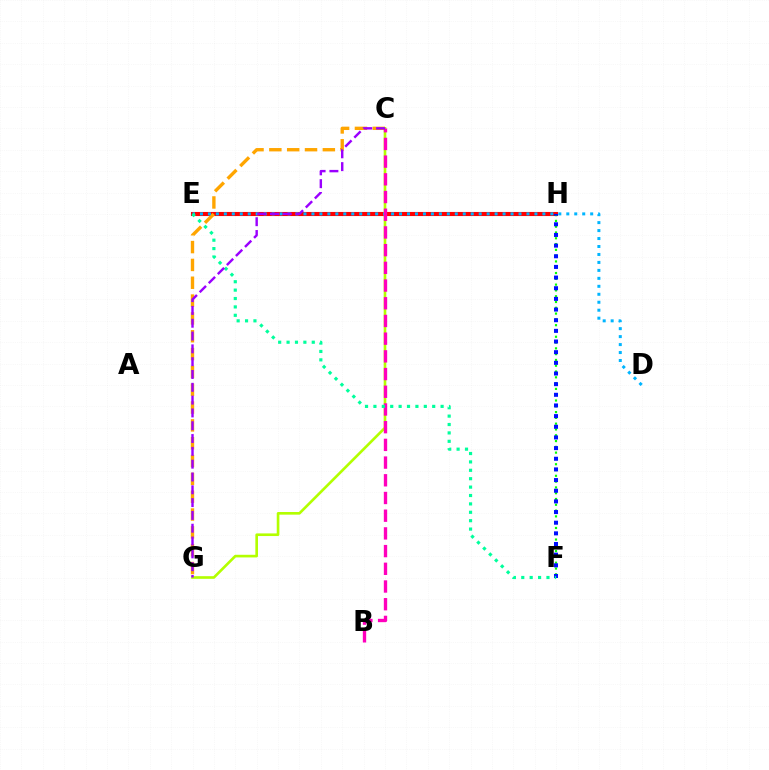{('E', 'H'): [{'color': '#ff0000', 'line_style': 'solid', 'thickness': 2.94}], ('C', 'G'): [{'color': '#b3ff00', 'line_style': 'solid', 'thickness': 1.9}, {'color': '#ffa500', 'line_style': 'dashed', 'thickness': 2.42}, {'color': '#9b00ff', 'line_style': 'dashed', 'thickness': 1.74}], ('F', 'H'): [{'color': '#08ff00', 'line_style': 'dotted', 'thickness': 1.57}, {'color': '#0010ff', 'line_style': 'dotted', 'thickness': 2.9}], ('D', 'E'): [{'color': '#00b5ff', 'line_style': 'dotted', 'thickness': 2.16}], ('B', 'C'): [{'color': '#ff00bd', 'line_style': 'dashed', 'thickness': 2.4}], ('E', 'F'): [{'color': '#00ff9d', 'line_style': 'dotted', 'thickness': 2.28}]}